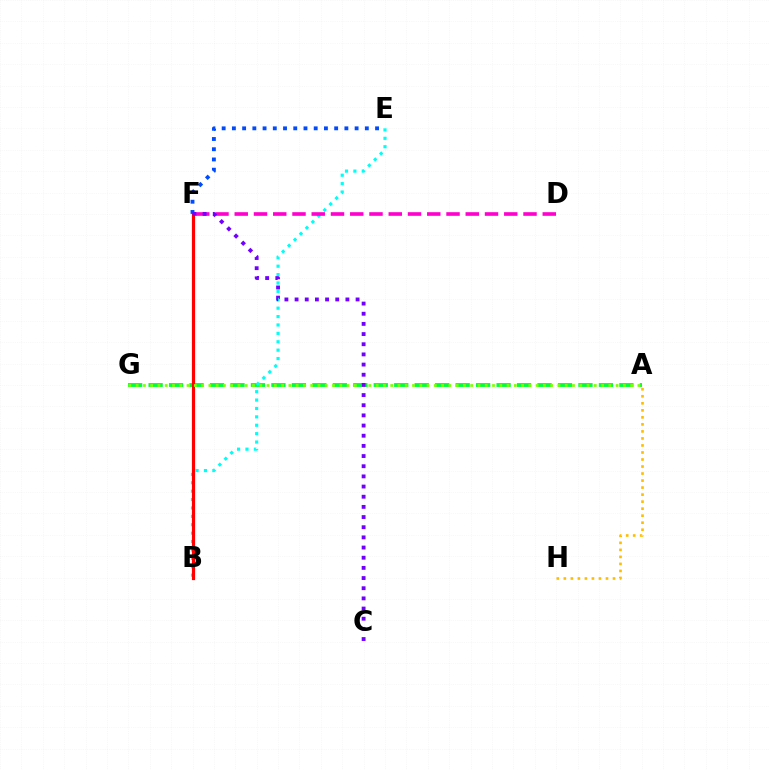{('A', 'H'): [{'color': '#ffbd00', 'line_style': 'dotted', 'thickness': 1.91}], ('A', 'G'): [{'color': '#00ff39', 'line_style': 'dashed', 'thickness': 2.78}, {'color': '#84ff00', 'line_style': 'dotted', 'thickness': 1.98}], ('B', 'E'): [{'color': '#00fff6', 'line_style': 'dotted', 'thickness': 2.28}], ('B', 'F'): [{'color': '#ff0000', 'line_style': 'solid', 'thickness': 2.3}], ('D', 'F'): [{'color': '#ff00cf', 'line_style': 'dashed', 'thickness': 2.62}], ('E', 'F'): [{'color': '#004bff', 'line_style': 'dotted', 'thickness': 2.78}], ('C', 'F'): [{'color': '#7200ff', 'line_style': 'dotted', 'thickness': 2.76}]}